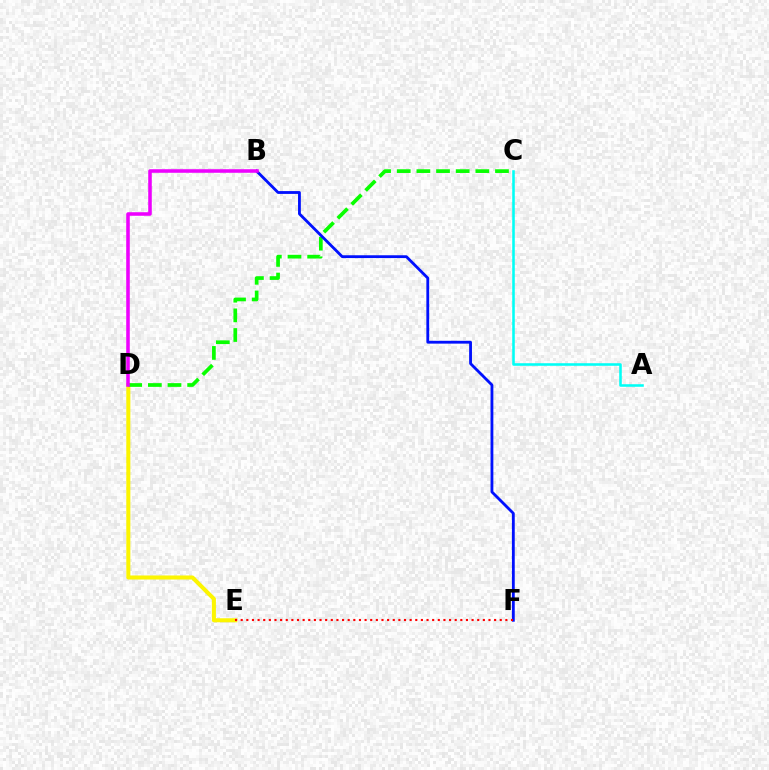{('D', 'E'): [{'color': '#fcf500', 'line_style': 'solid', 'thickness': 2.91}], ('C', 'D'): [{'color': '#08ff00', 'line_style': 'dashed', 'thickness': 2.67}], ('B', 'F'): [{'color': '#0010ff', 'line_style': 'solid', 'thickness': 2.03}], ('B', 'D'): [{'color': '#ee00ff', 'line_style': 'solid', 'thickness': 2.56}], ('A', 'C'): [{'color': '#00fff6', 'line_style': 'solid', 'thickness': 1.84}], ('E', 'F'): [{'color': '#ff0000', 'line_style': 'dotted', 'thickness': 1.53}]}